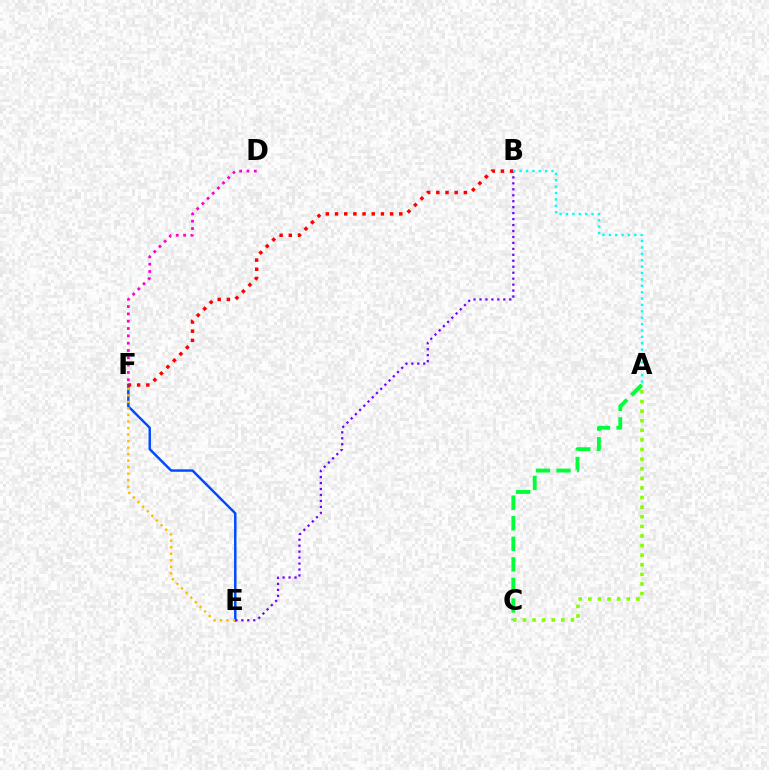{('E', 'F'): [{'color': '#004bff', 'line_style': 'solid', 'thickness': 1.77}, {'color': '#ffbd00', 'line_style': 'dotted', 'thickness': 1.77}], ('B', 'F'): [{'color': '#ff0000', 'line_style': 'dotted', 'thickness': 2.49}], ('B', 'E'): [{'color': '#7200ff', 'line_style': 'dotted', 'thickness': 1.62}], ('A', 'B'): [{'color': '#00fff6', 'line_style': 'dotted', 'thickness': 1.73}], ('D', 'F'): [{'color': '#ff00cf', 'line_style': 'dotted', 'thickness': 1.99}], ('A', 'C'): [{'color': '#00ff39', 'line_style': 'dashed', 'thickness': 2.79}, {'color': '#84ff00', 'line_style': 'dotted', 'thickness': 2.61}]}